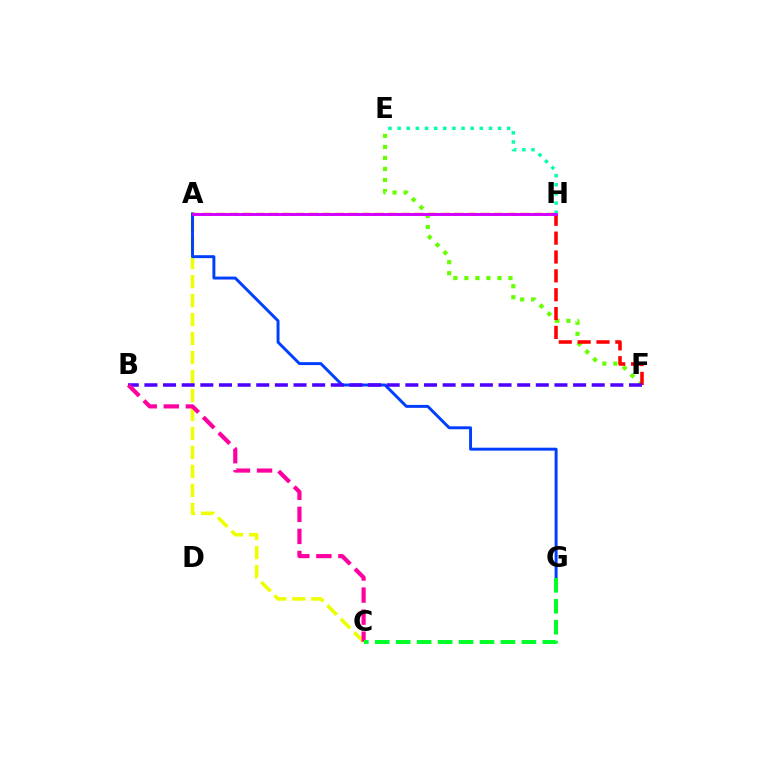{('A', 'H'): [{'color': '#00c7ff', 'line_style': 'dotted', 'thickness': 2.22}, {'color': '#ff8800', 'line_style': 'dashed', 'thickness': 1.8}, {'color': '#d600ff', 'line_style': 'solid', 'thickness': 2.1}], ('A', 'C'): [{'color': '#eeff00', 'line_style': 'dashed', 'thickness': 2.58}], ('E', 'F'): [{'color': '#66ff00', 'line_style': 'dotted', 'thickness': 3.0}], ('F', 'H'): [{'color': '#ff0000', 'line_style': 'dashed', 'thickness': 2.56}], ('A', 'G'): [{'color': '#003fff', 'line_style': 'solid', 'thickness': 2.12}], ('B', 'F'): [{'color': '#4f00ff', 'line_style': 'dashed', 'thickness': 2.53}], ('E', 'H'): [{'color': '#00ffaf', 'line_style': 'dotted', 'thickness': 2.48}], ('B', 'C'): [{'color': '#ff00a0', 'line_style': 'dashed', 'thickness': 3.0}], ('C', 'G'): [{'color': '#00ff27', 'line_style': 'dashed', 'thickness': 2.85}]}